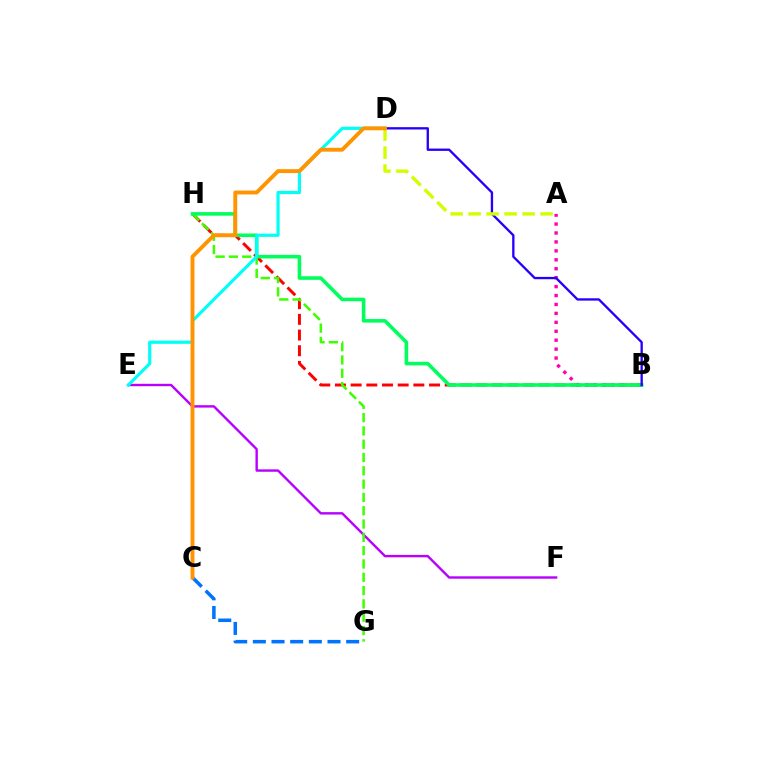{('E', 'F'): [{'color': '#b900ff', 'line_style': 'solid', 'thickness': 1.73}], ('B', 'H'): [{'color': '#ff0000', 'line_style': 'dashed', 'thickness': 2.13}, {'color': '#00ff5c', 'line_style': 'solid', 'thickness': 2.58}], ('A', 'B'): [{'color': '#ff00ac', 'line_style': 'dotted', 'thickness': 2.43}], ('G', 'H'): [{'color': '#3dff00', 'line_style': 'dashed', 'thickness': 1.81}], ('B', 'D'): [{'color': '#2500ff', 'line_style': 'solid', 'thickness': 1.68}], ('C', 'G'): [{'color': '#0074ff', 'line_style': 'dashed', 'thickness': 2.54}], ('D', 'E'): [{'color': '#00fff6', 'line_style': 'solid', 'thickness': 2.29}], ('A', 'D'): [{'color': '#d1ff00', 'line_style': 'dashed', 'thickness': 2.44}], ('C', 'D'): [{'color': '#ff9400', 'line_style': 'solid', 'thickness': 2.8}]}